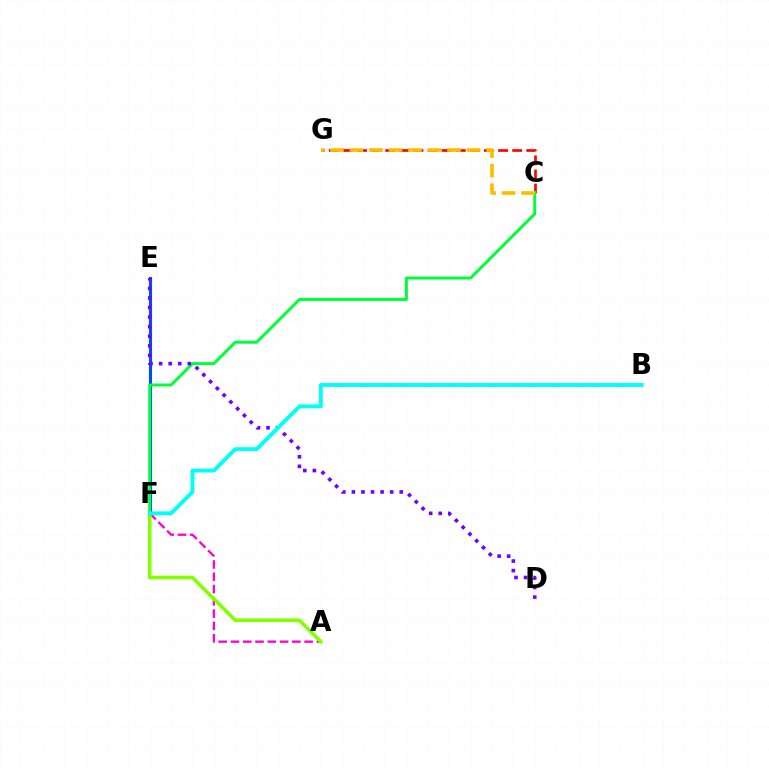{('C', 'G'): [{'color': '#ff0000', 'line_style': 'dashed', 'thickness': 1.92}, {'color': '#ffbd00', 'line_style': 'dashed', 'thickness': 2.65}], ('A', 'F'): [{'color': '#ff00cf', 'line_style': 'dashed', 'thickness': 1.67}, {'color': '#84ff00', 'line_style': 'solid', 'thickness': 2.62}], ('E', 'F'): [{'color': '#004bff', 'line_style': 'solid', 'thickness': 2.23}], ('C', 'F'): [{'color': '#00ff39', 'line_style': 'solid', 'thickness': 2.15}], ('D', 'E'): [{'color': '#7200ff', 'line_style': 'dotted', 'thickness': 2.6}], ('B', 'F'): [{'color': '#00fff6', 'line_style': 'solid', 'thickness': 2.81}]}